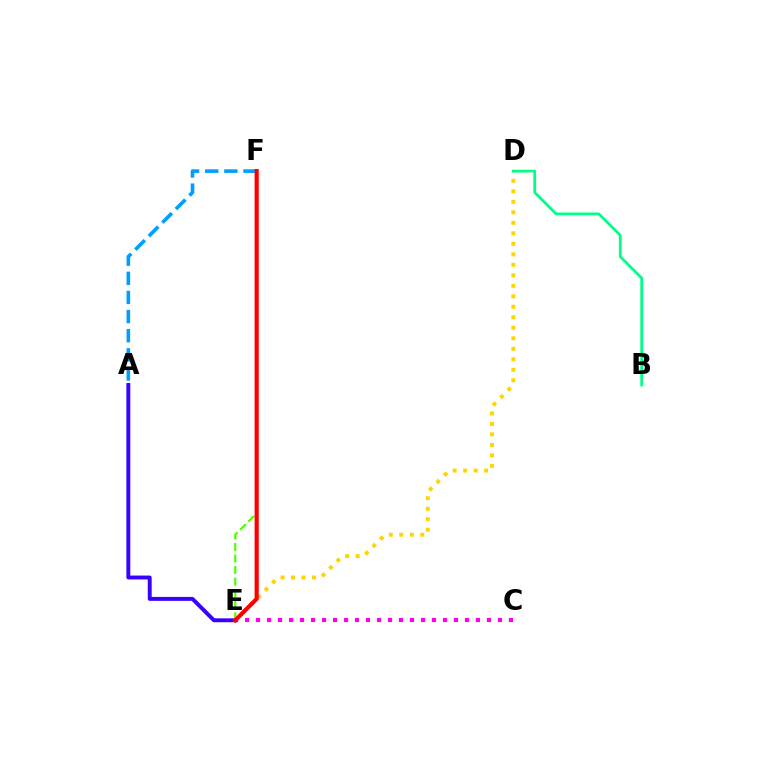{('D', 'E'): [{'color': '#ffd500', 'line_style': 'dotted', 'thickness': 2.85}], ('C', 'E'): [{'color': '#ff00ed', 'line_style': 'dotted', 'thickness': 2.99}], ('A', 'F'): [{'color': '#009eff', 'line_style': 'dashed', 'thickness': 2.6}], ('E', 'F'): [{'color': '#4fff00', 'line_style': 'dashed', 'thickness': 1.57}, {'color': '#ff0000', 'line_style': 'solid', 'thickness': 2.99}], ('A', 'E'): [{'color': '#3700ff', 'line_style': 'solid', 'thickness': 2.81}], ('B', 'D'): [{'color': '#00ff86', 'line_style': 'solid', 'thickness': 1.99}]}